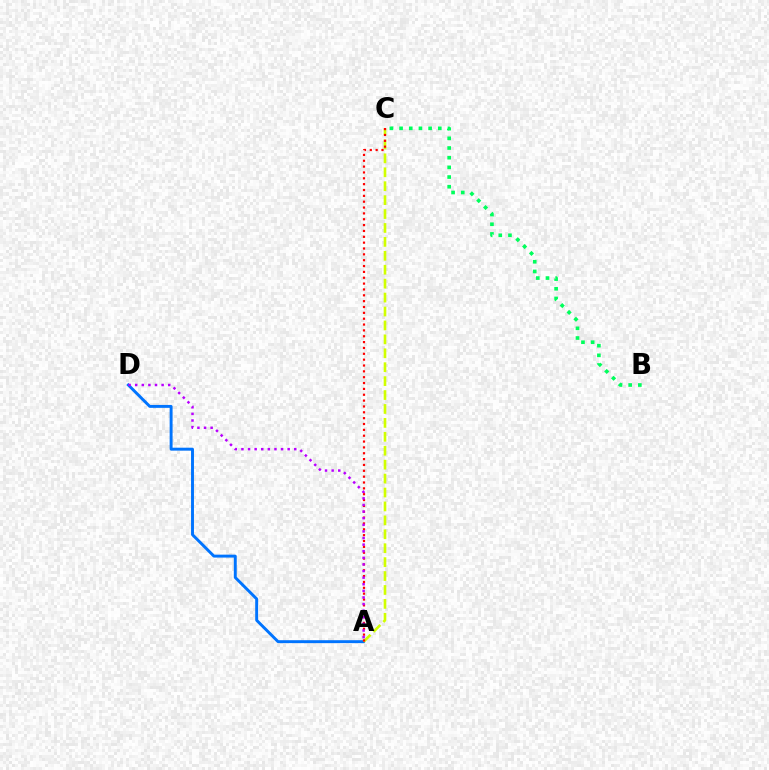{('A', 'D'): [{'color': '#0074ff', 'line_style': 'solid', 'thickness': 2.1}, {'color': '#b900ff', 'line_style': 'dotted', 'thickness': 1.79}], ('B', 'C'): [{'color': '#00ff5c', 'line_style': 'dotted', 'thickness': 2.63}], ('A', 'C'): [{'color': '#d1ff00', 'line_style': 'dashed', 'thickness': 1.89}, {'color': '#ff0000', 'line_style': 'dotted', 'thickness': 1.59}]}